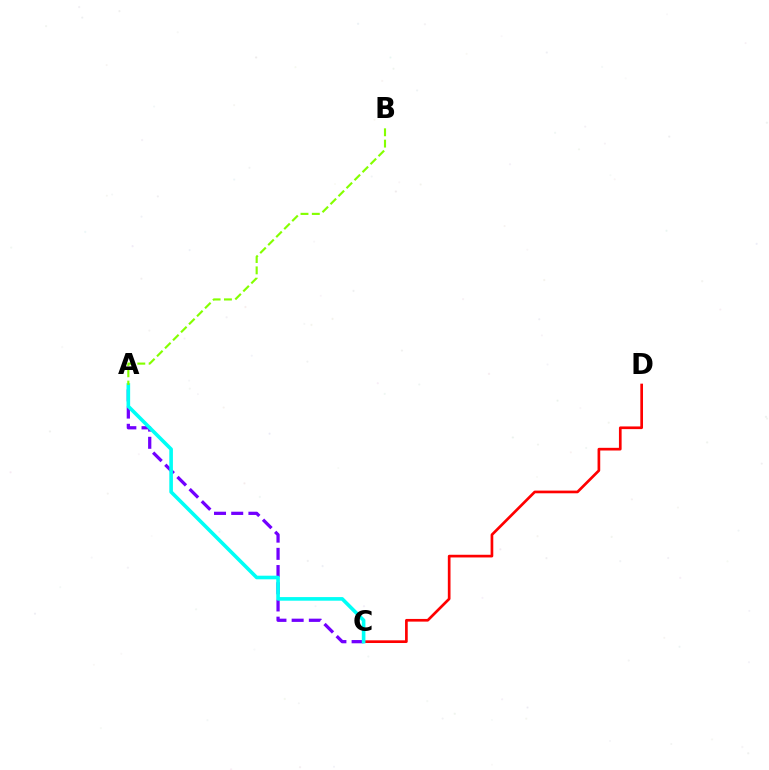{('A', 'C'): [{'color': '#7200ff', 'line_style': 'dashed', 'thickness': 2.34}, {'color': '#00fff6', 'line_style': 'solid', 'thickness': 2.6}], ('C', 'D'): [{'color': '#ff0000', 'line_style': 'solid', 'thickness': 1.93}], ('A', 'B'): [{'color': '#84ff00', 'line_style': 'dashed', 'thickness': 1.54}]}